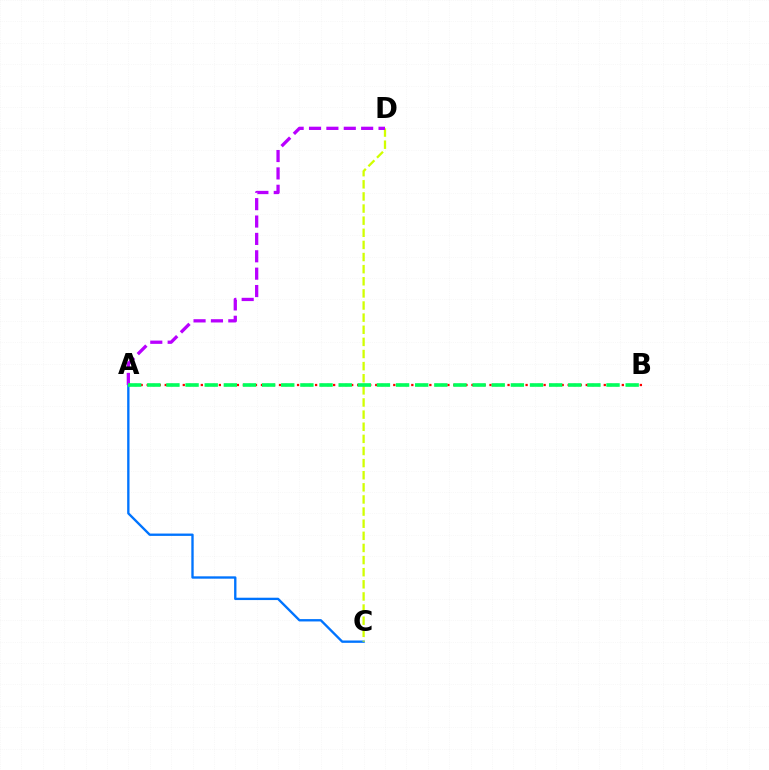{('A', 'C'): [{'color': '#0074ff', 'line_style': 'solid', 'thickness': 1.69}], ('C', 'D'): [{'color': '#d1ff00', 'line_style': 'dashed', 'thickness': 1.65}], ('A', 'B'): [{'color': '#ff0000', 'line_style': 'dotted', 'thickness': 1.63}, {'color': '#00ff5c', 'line_style': 'dashed', 'thickness': 2.6}], ('A', 'D'): [{'color': '#b900ff', 'line_style': 'dashed', 'thickness': 2.36}]}